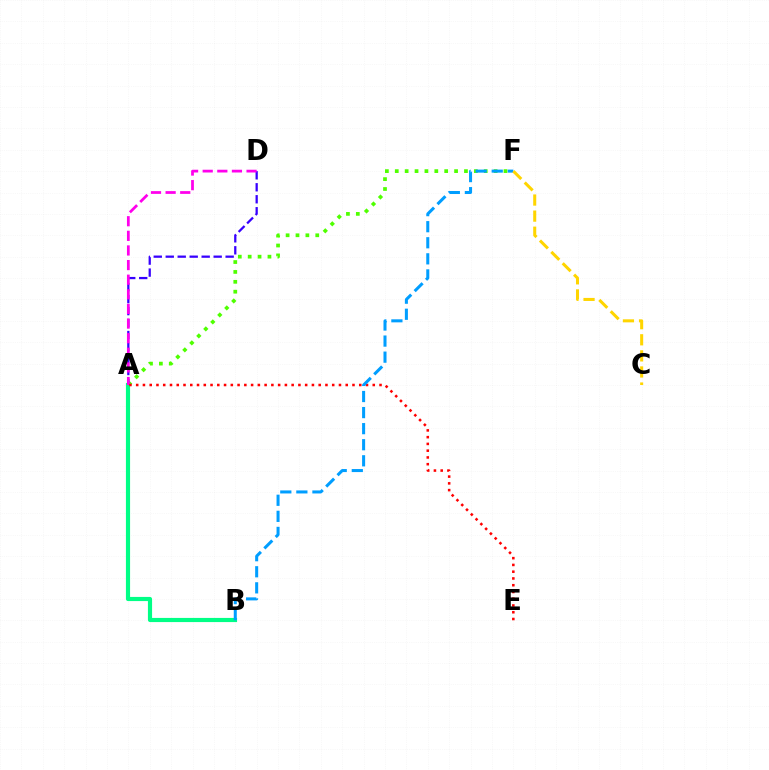{('A', 'F'): [{'color': '#4fff00', 'line_style': 'dotted', 'thickness': 2.69}], ('A', 'D'): [{'color': '#3700ff', 'line_style': 'dashed', 'thickness': 1.63}, {'color': '#ff00ed', 'line_style': 'dashed', 'thickness': 1.99}], ('A', 'B'): [{'color': '#00ff86', 'line_style': 'solid', 'thickness': 2.99}], ('A', 'E'): [{'color': '#ff0000', 'line_style': 'dotted', 'thickness': 1.84}], ('B', 'F'): [{'color': '#009eff', 'line_style': 'dashed', 'thickness': 2.18}], ('C', 'F'): [{'color': '#ffd500', 'line_style': 'dashed', 'thickness': 2.19}]}